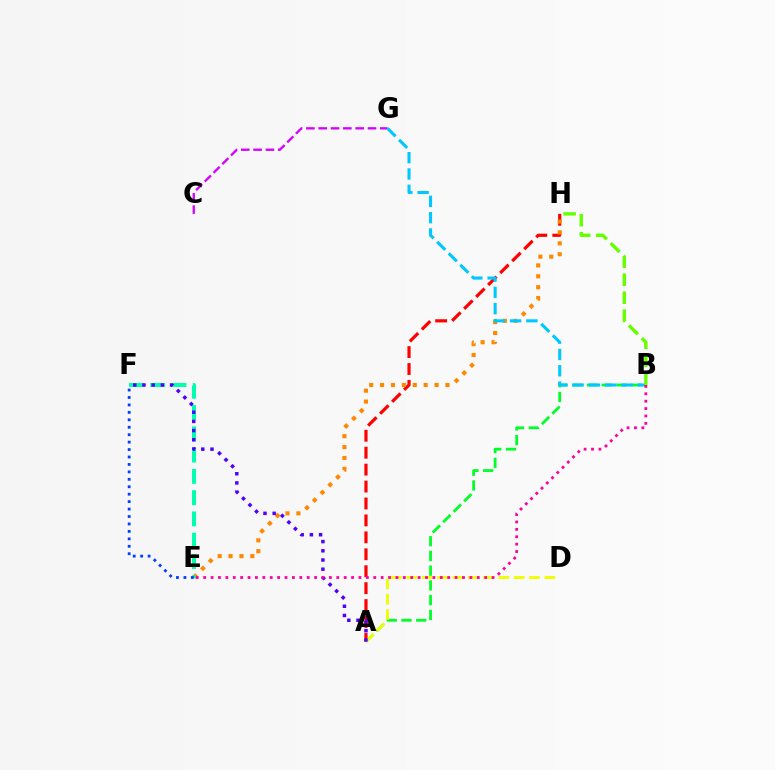{('A', 'H'): [{'color': '#ff0000', 'line_style': 'dashed', 'thickness': 2.3}], ('C', 'G'): [{'color': '#d600ff', 'line_style': 'dashed', 'thickness': 1.67}], ('A', 'B'): [{'color': '#00ff27', 'line_style': 'dashed', 'thickness': 2.0}], ('E', 'H'): [{'color': '#ff8800', 'line_style': 'dotted', 'thickness': 2.96}], ('A', 'D'): [{'color': '#eeff00', 'line_style': 'dashed', 'thickness': 2.08}], ('E', 'F'): [{'color': '#00ffaf', 'line_style': 'dashed', 'thickness': 2.89}, {'color': '#003fff', 'line_style': 'dotted', 'thickness': 2.02}], ('B', 'G'): [{'color': '#00c7ff', 'line_style': 'dashed', 'thickness': 2.22}], ('A', 'F'): [{'color': '#4f00ff', 'line_style': 'dotted', 'thickness': 2.5}], ('B', 'H'): [{'color': '#66ff00', 'line_style': 'dashed', 'thickness': 2.44}], ('B', 'E'): [{'color': '#ff00a0', 'line_style': 'dotted', 'thickness': 2.01}]}